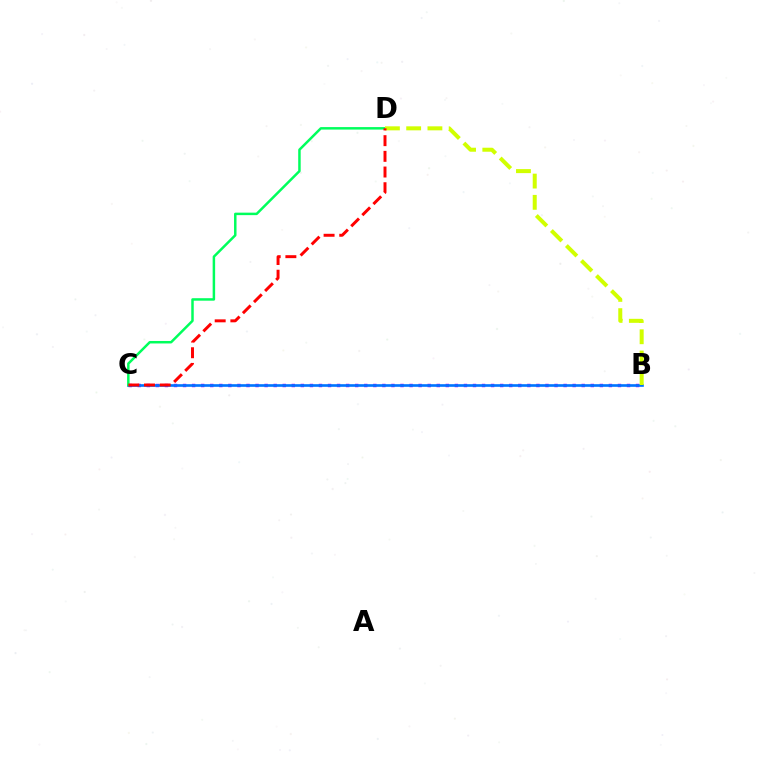{('B', 'C'): [{'color': '#b900ff', 'line_style': 'dotted', 'thickness': 2.46}, {'color': '#0074ff', 'line_style': 'solid', 'thickness': 1.9}], ('C', 'D'): [{'color': '#00ff5c', 'line_style': 'solid', 'thickness': 1.79}, {'color': '#ff0000', 'line_style': 'dashed', 'thickness': 2.13}], ('B', 'D'): [{'color': '#d1ff00', 'line_style': 'dashed', 'thickness': 2.89}]}